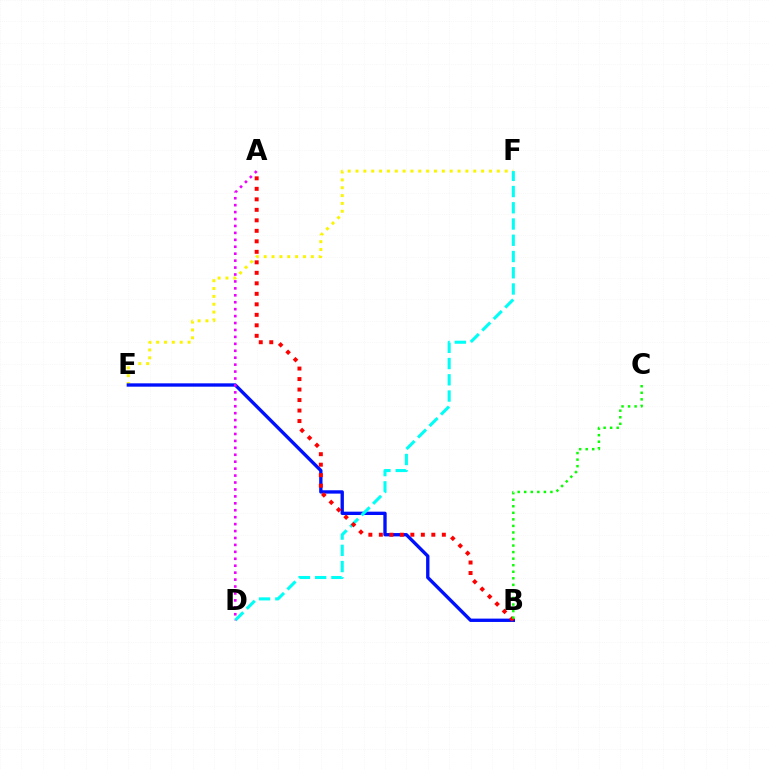{('E', 'F'): [{'color': '#fcf500', 'line_style': 'dotted', 'thickness': 2.13}], ('B', 'E'): [{'color': '#0010ff', 'line_style': 'solid', 'thickness': 2.41}], ('D', 'F'): [{'color': '#00fff6', 'line_style': 'dashed', 'thickness': 2.21}], ('A', 'B'): [{'color': '#ff0000', 'line_style': 'dotted', 'thickness': 2.85}], ('A', 'D'): [{'color': '#ee00ff', 'line_style': 'dotted', 'thickness': 1.88}], ('B', 'C'): [{'color': '#08ff00', 'line_style': 'dotted', 'thickness': 1.78}]}